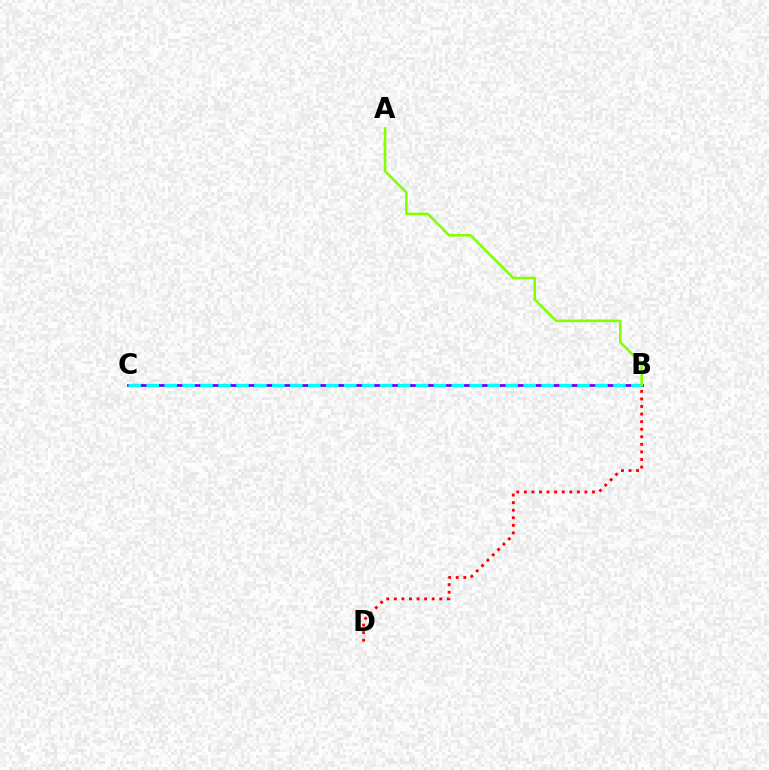{('B', 'D'): [{'color': '#ff0000', 'line_style': 'dotted', 'thickness': 2.06}], ('B', 'C'): [{'color': '#7200ff', 'line_style': 'solid', 'thickness': 2.02}, {'color': '#00fff6', 'line_style': 'dashed', 'thickness': 2.44}], ('A', 'B'): [{'color': '#84ff00', 'line_style': 'solid', 'thickness': 1.87}]}